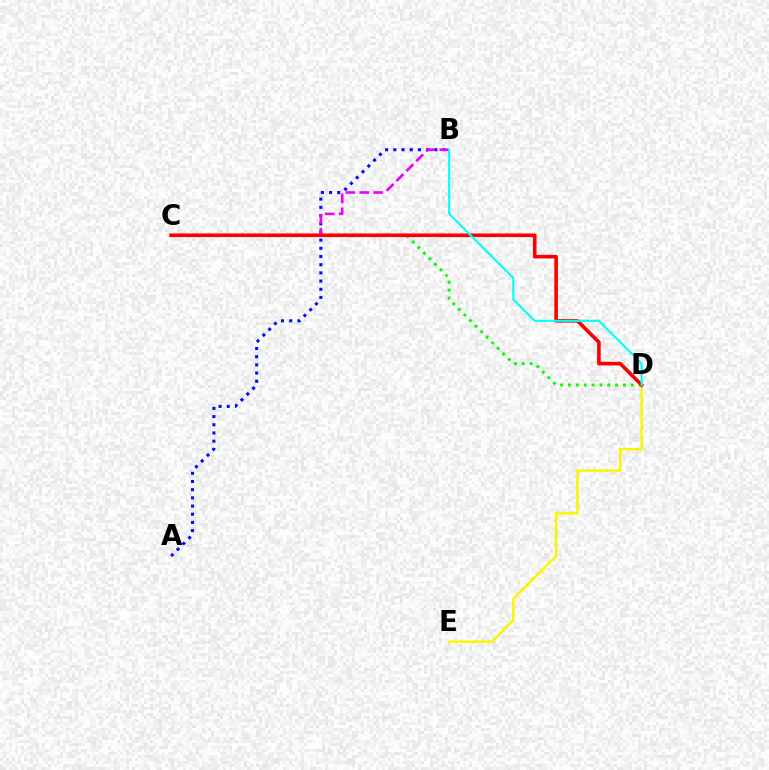{('D', 'E'): [{'color': '#fcf500', 'line_style': 'solid', 'thickness': 1.77}], ('C', 'D'): [{'color': '#08ff00', 'line_style': 'dotted', 'thickness': 2.14}, {'color': '#ff0000', 'line_style': 'solid', 'thickness': 2.59}], ('A', 'B'): [{'color': '#0010ff', 'line_style': 'dotted', 'thickness': 2.23}], ('B', 'C'): [{'color': '#ee00ff', 'line_style': 'dashed', 'thickness': 1.9}], ('B', 'D'): [{'color': '#00fff6', 'line_style': 'solid', 'thickness': 1.51}]}